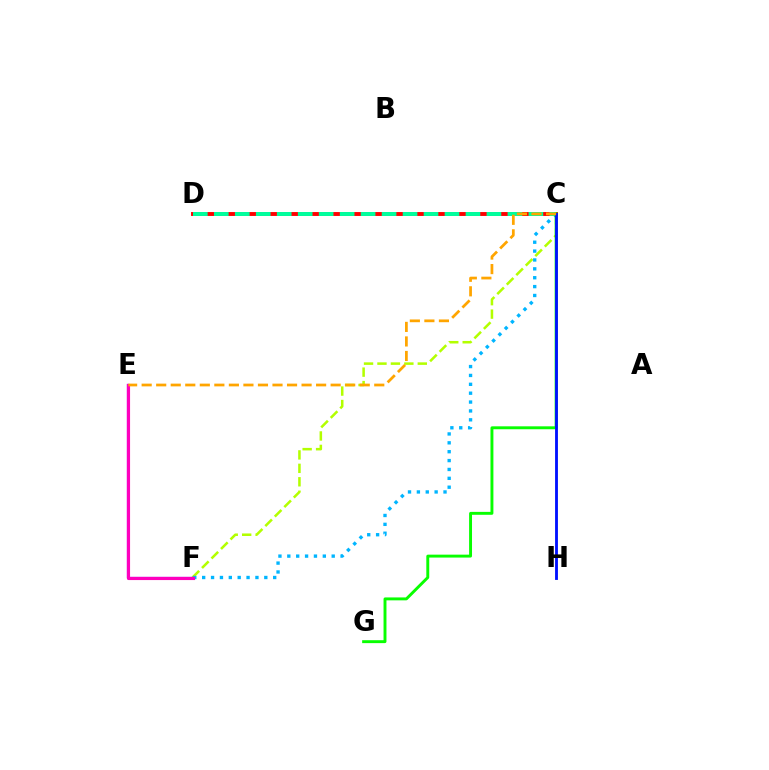{('C', 'F'): [{'color': '#b3ff00', 'line_style': 'dashed', 'thickness': 1.83}, {'color': '#00b5ff', 'line_style': 'dotted', 'thickness': 2.41}], ('C', 'D'): [{'color': '#ff0000', 'line_style': 'solid', 'thickness': 2.81}, {'color': '#00ff9d', 'line_style': 'dashed', 'thickness': 2.85}], ('C', 'G'): [{'color': '#08ff00', 'line_style': 'solid', 'thickness': 2.1}], ('C', 'H'): [{'color': '#0010ff', 'line_style': 'solid', 'thickness': 2.05}], ('E', 'F'): [{'color': '#9b00ff', 'line_style': 'solid', 'thickness': 1.66}, {'color': '#ff00bd', 'line_style': 'solid', 'thickness': 2.25}], ('C', 'E'): [{'color': '#ffa500', 'line_style': 'dashed', 'thickness': 1.97}]}